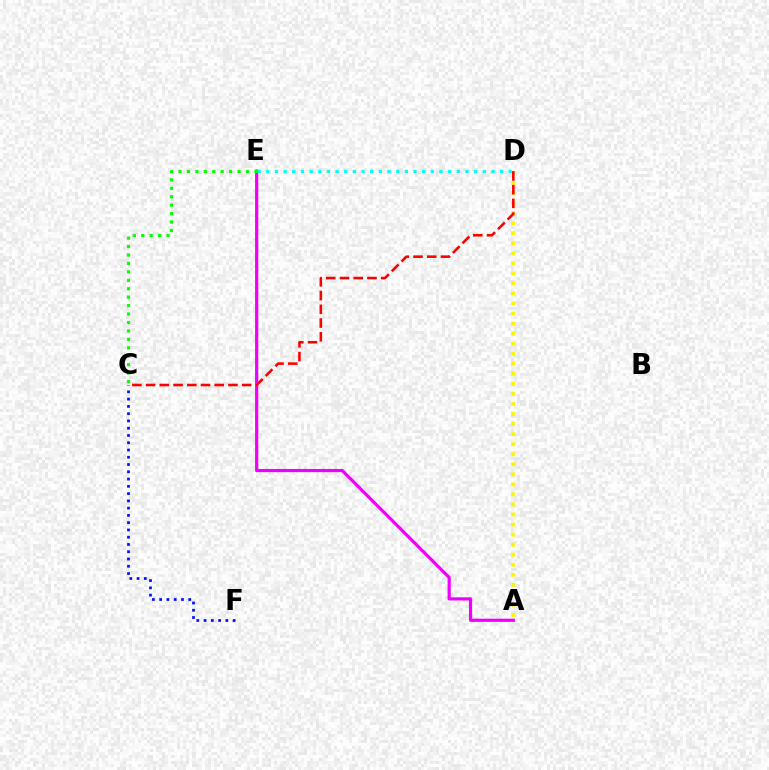{('A', 'D'): [{'color': '#fcf500', 'line_style': 'dotted', 'thickness': 2.73}], ('A', 'E'): [{'color': '#ee00ff', 'line_style': 'solid', 'thickness': 2.29}], ('C', 'F'): [{'color': '#0010ff', 'line_style': 'dotted', 'thickness': 1.97}], ('C', 'D'): [{'color': '#ff0000', 'line_style': 'dashed', 'thickness': 1.87}], ('D', 'E'): [{'color': '#00fff6', 'line_style': 'dotted', 'thickness': 2.35}], ('C', 'E'): [{'color': '#08ff00', 'line_style': 'dotted', 'thickness': 2.29}]}